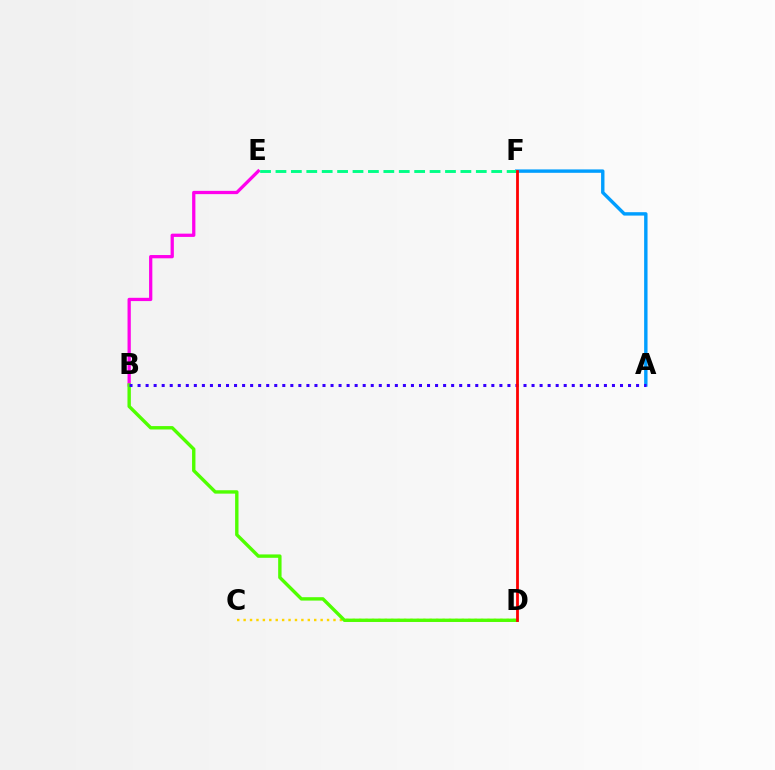{('B', 'E'): [{'color': '#ff00ed', 'line_style': 'solid', 'thickness': 2.35}], ('A', 'F'): [{'color': '#009eff', 'line_style': 'solid', 'thickness': 2.45}], ('C', 'D'): [{'color': '#ffd500', 'line_style': 'dotted', 'thickness': 1.74}], ('B', 'D'): [{'color': '#4fff00', 'line_style': 'solid', 'thickness': 2.44}], ('E', 'F'): [{'color': '#00ff86', 'line_style': 'dashed', 'thickness': 2.09}], ('A', 'B'): [{'color': '#3700ff', 'line_style': 'dotted', 'thickness': 2.18}], ('D', 'F'): [{'color': '#ff0000', 'line_style': 'solid', 'thickness': 2.01}]}